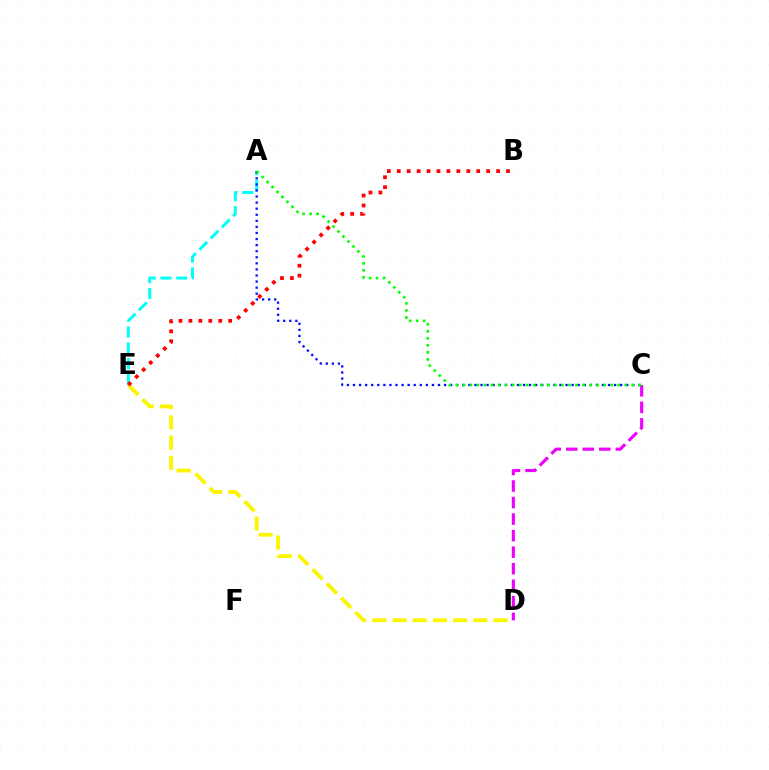{('C', 'D'): [{'color': '#ee00ff', 'line_style': 'dashed', 'thickness': 2.25}], ('A', 'E'): [{'color': '#00fff6', 'line_style': 'dashed', 'thickness': 2.15}], ('D', 'E'): [{'color': '#fcf500', 'line_style': 'dashed', 'thickness': 2.74}], ('A', 'C'): [{'color': '#0010ff', 'line_style': 'dotted', 'thickness': 1.65}, {'color': '#08ff00', 'line_style': 'dotted', 'thickness': 1.91}], ('B', 'E'): [{'color': '#ff0000', 'line_style': 'dotted', 'thickness': 2.7}]}